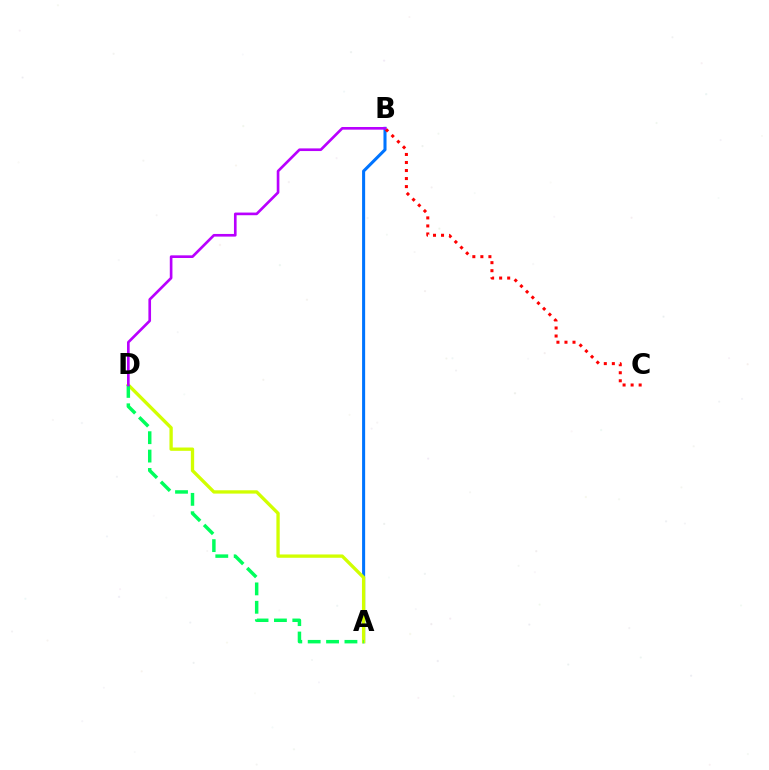{('A', 'B'): [{'color': '#0074ff', 'line_style': 'solid', 'thickness': 2.2}], ('B', 'C'): [{'color': '#ff0000', 'line_style': 'dotted', 'thickness': 2.18}], ('A', 'D'): [{'color': '#d1ff00', 'line_style': 'solid', 'thickness': 2.39}, {'color': '#00ff5c', 'line_style': 'dashed', 'thickness': 2.5}], ('B', 'D'): [{'color': '#b900ff', 'line_style': 'solid', 'thickness': 1.91}]}